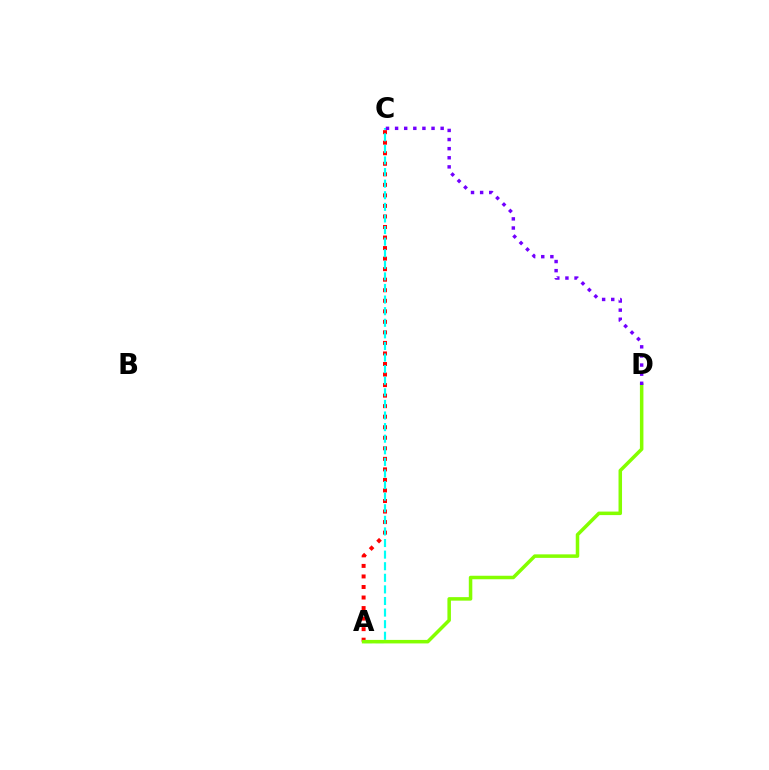{('A', 'C'): [{'color': '#ff0000', 'line_style': 'dotted', 'thickness': 2.86}, {'color': '#00fff6', 'line_style': 'dashed', 'thickness': 1.57}], ('A', 'D'): [{'color': '#84ff00', 'line_style': 'solid', 'thickness': 2.53}], ('C', 'D'): [{'color': '#7200ff', 'line_style': 'dotted', 'thickness': 2.48}]}